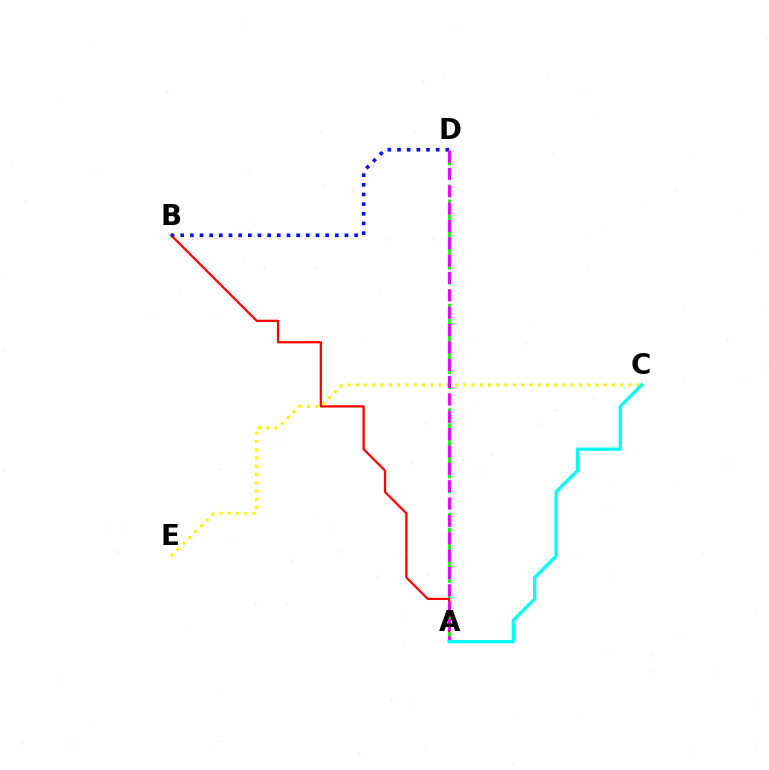{('A', 'B'): [{'color': '#ff0000', 'line_style': 'solid', 'thickness': 1.63}], ('C', 'E'): [{'color': '#fcf500', 'line_style': 'dotted', 'thickness': 2.25}], ('B', 'D'): [{'color': '#0010ff', 'line_style': 'dotted', 'thickness': 2.63}], ('A', 'D'): [{'color': '#08ff00', 'line_style': 'dashed', 'thickness': 2.03}, {'color': '#ee00ff', 'line_style': 'dashed', 'thickness': 2.36}], ('A', 'C'): [{'color': '#00fff6', 'line_style': 'solid', 'thickness': 2.37}]}